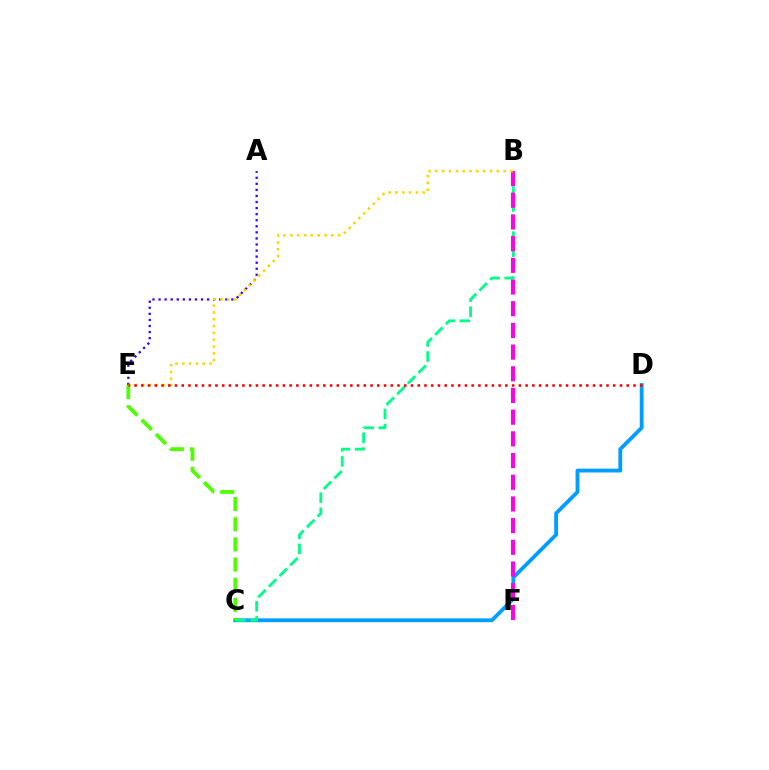{('C', 'D'): [{'color': '#009eff', 'line_style': 'solid', 'thickness': 2.75}], ('B', 'C'): [{'color': '#00ff86', 'line_style': 'dashed', 'thickness': 2.04}], ('A', 'E'): [{'color': '#3700ff', 'line_style': 'dotted', 'thickness': 1.65}], ('B', 'F'): [{'color': '#ff00ed', 'line_style': 'dashed', 'thickness': 2.95}], ('C', 'E'): [{'color': '#4fff00', 'line_style': 'dashed', 'thickness': 2.74}], ('B', 'E'): [{'color': '#ffd500', 'line_style': 'dotted', 'thickness': 1.85}], ('D', 'E'): [{'color': '#ff0000', 'line_style': 'dotted', 'thickness': 1.83}]}